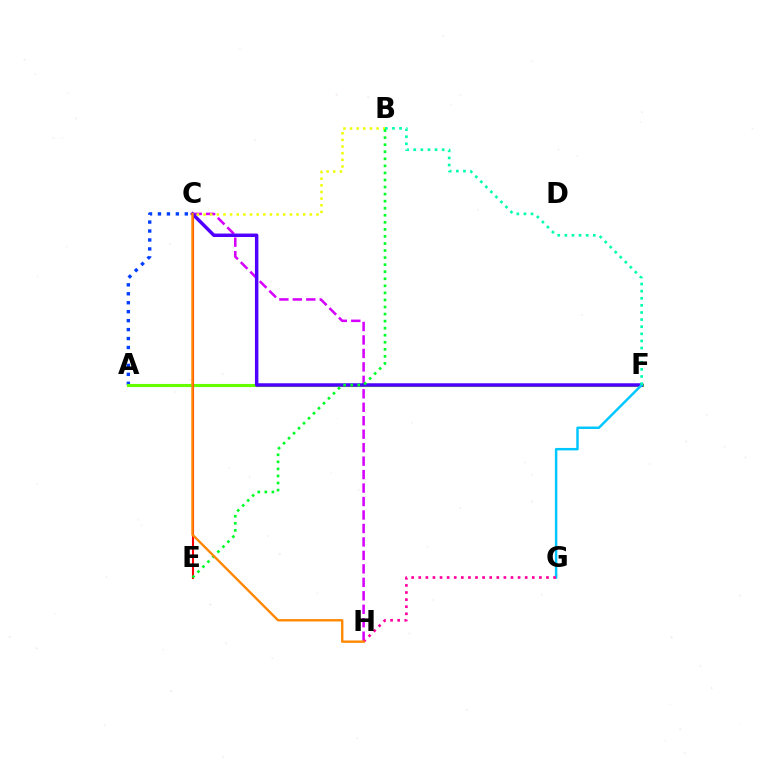{('A', 'C'): [{'color': '#003fff', 'line_style': 'dotted', 'thickness': 2.43}], ('C', 'H'): [{'color': '#d600ff', 'line_style': 'dashed', 'thickness': 1.83}, {'color': '#ff8800', 'line_style': 'solid', 'thickness': 1.71}], ('A', 'F'): [{'color': '#66ff00', 'line_style': 'solid', 'thickness': 2.25}], ('C', 'E'): [{'color': '#ff0000', 'line_style': 'solid', 'thickness': 1.5}], ('C', 'F'): [{'color': '#4f00ff', 'line_style': 'solid', 'thickness': 2.5}], ('B', 'C'): [{'color': '#eeff00', 'line_style': 'dotted', 'thickness': 1.8}], ('F', 'G'): [{'color': '#00c7ff', 'line_style': 'solid', 'thickness': 1.78}], ('G', 'H'): [{'color': '#ff00a0', 'line_style': 'dotted', 'thickness': 1.93}], ('B', 'F'): [{'color': '#00ffaf', 'line_style': 'dotted', 'thickness': 1.93}], ('B', 'E'): [{'color': '#00ff27', 'line_style': 'dotted', 'thickness': 1.92}]}